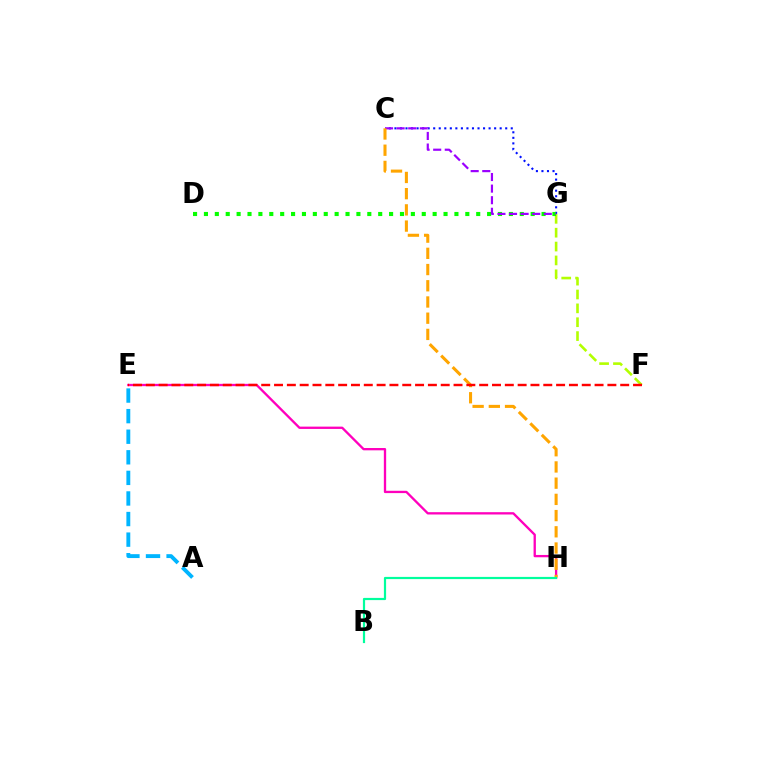{('C', 'G'): [{'color': '#0010ff', 'line_style': 'dotted', 'thickness': 1.51}, {'color': '#9b00ff', 'line_style': 'dashed', 'thickness': 1.57}], ('E', 'H'): [{'color': '#ff00bd', 'line_style': 'solid', 'thickness': 1.67}], ('F', 'G'): [{'color': '#b3ff00', 'line_style': 'dashed', 'thickness': 1.88}], ('D', 'G'): [{'color': '#08ff00', 'line_style': 'dotted', 'thickness': 2.96}], ('C', 'H'): [{'color': '#ffa500', 'line_style': 'dashed', 'thickness': 2.2}], ('B', 'H'): [{'color': '#00ff9d', 'line_style': 'solid', 'thickness': 1.59}], ('A', 'E'): [{'color': '#00b5ff', 'line_style': 'dashed', 'thickness': 2.8}], ('E', 'F'): [{'color': '#ff0000', 'line_style': 'dashed', 'thickness': 1.74}]}